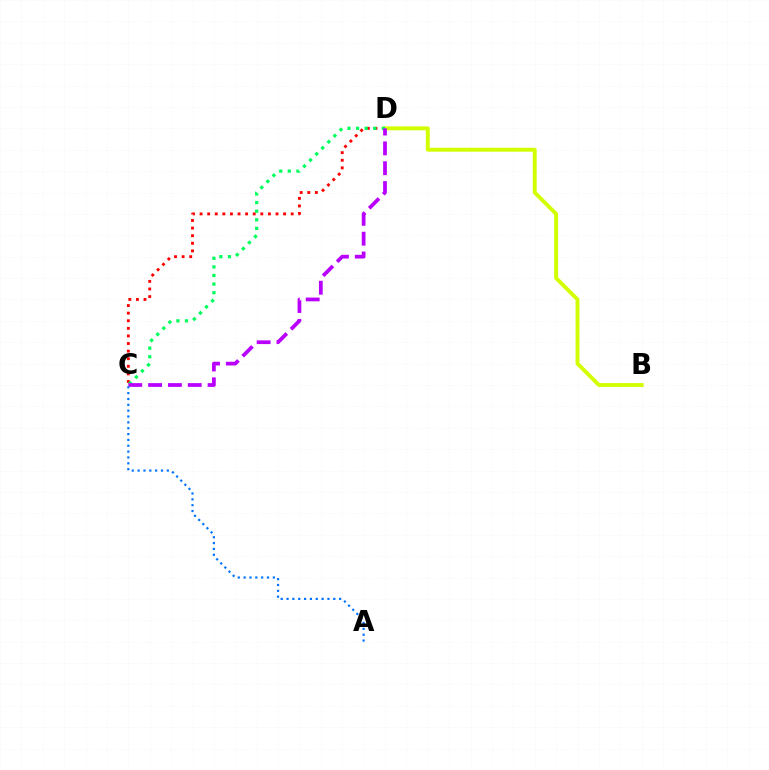{('C', 'D'): [{'color': '#ff0000', 'line_style': 'dotted', 'thickness': 2.06}, {'color': '#00ff5c', 'line_style': 'dotted', 'thickness': 2.34}, {'color': '#b900ff', 'line_style': 'dashed', 'thickness': 2.69}], ('B', 'D'): [{'color': '#d1ff00', 'line_style': 'solid', 'thickness': 2.79}], ('A', 'C'): [{'color': '#0074ff', 'line_style': 'dotted', 'thickness': 1.59}]}